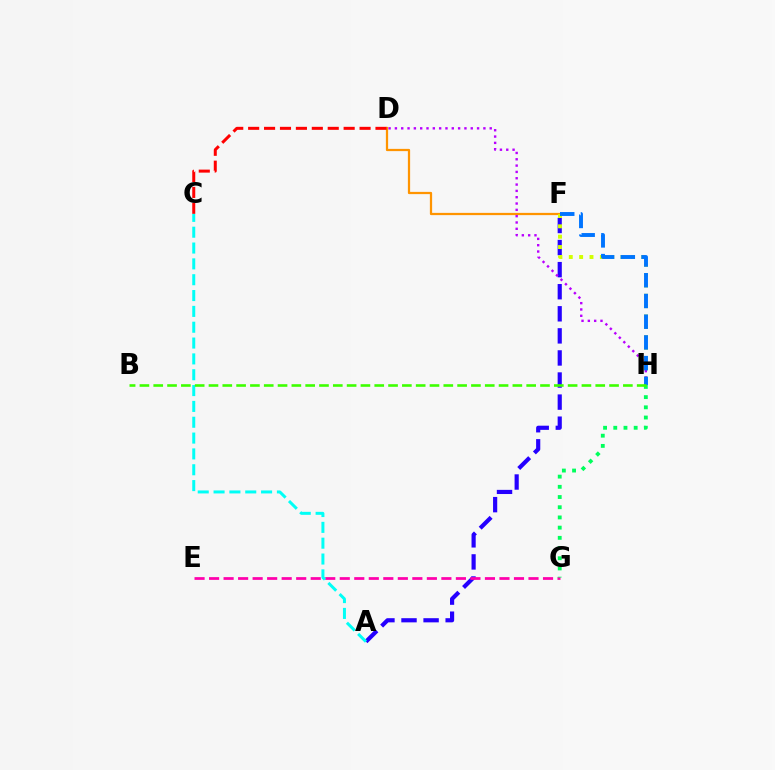{('A', 'F'): [{'color': '#2500ff', 'line_style': 'dashed', 'thickness': 3.0}], ('D', 'F'): [{'color': '#ff9400', 'line_style': 'solid', 'thickness': 1.62}], ('F', 'H'): [{'color': '#d1ff00', 'line_style': 'dotted', 'thickness': 2.82}, {'color': '#0074ff', 'line_style': 'dashed', 'thickness': 2.81}], ('C', 'D'): [{'color': '#ff0000', 'line_style': 'dashed', 'thickness': 2.16}], ('E', 'G'): [{'color': '#ff00ac', 'line_style': 'dashed', 'thickness': 1.97}], ('D', 'H'): [{'color': '#b900ff', 'line_style': 'dotted', 'thickness': 1.72}], ('G', 'H'): [{'color': '#00ff5c', 'line_style': 'dotted', 'thickness': 2.77}], ('A', 'C'): [{'color': '#00fff6', 'line_style': 'dashed', 'thickness': 2.15}], ('B', 'H'): [{'color': '#3dff00', 'line_style': 'dashed', 'thickness': 1.88}]}